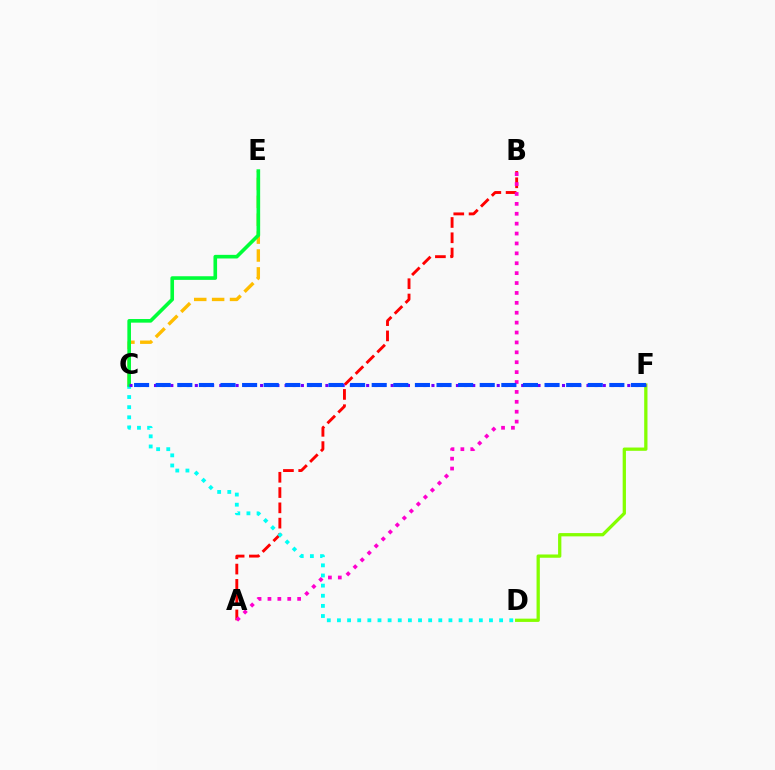{('A', 'B'): [{'color': '#ff0000', 'line_style': 'dashed', 'thickness': 2.08}, {'color': '#ff00cf', 'line_style': 'dotted', 'thickness': 2.69}], ('C', 'D'): [{'color': '#00fff6', 'line_style': 'dotted', 'thickness': 2.75}], ('C', 'E'): [{'color': '#ffbd00', 'line_style': 'dashed', 'thickness': 2.43}, {'color': '#00ff39', 'line_style': 'solid', 'thickness': 2.61}], ('D', 'F'): [{'color': '#84ff00', 'line_style': 'solid', 'thickness': 2.36}], ('C', 'F'): [{'color': '#7200ff', 'line_style': 'dotted', 'thickness': 2.22}, {'color': '#004bff', 'line_style': 'dashed', 'thickness': 2.93}]}